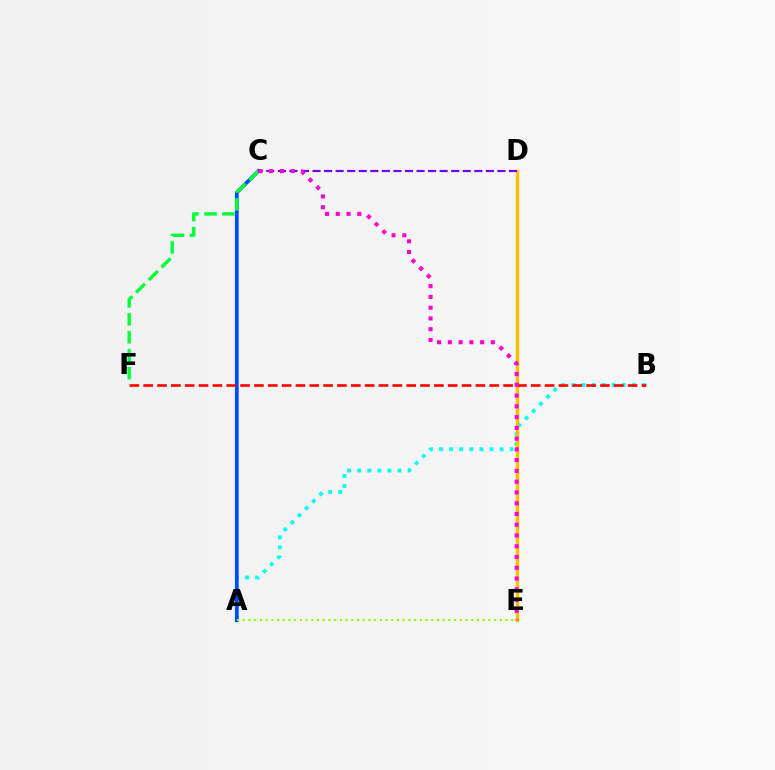{('A', 'B'): [{'color': '#00fff6', 'line_style': 'dotted', 'thickness': 2.74}], ('D', 'E'): [{'color': '#ffbd00', 'line_style': 'solid', 'thickness': 2.41}], ('A', 'C'): [{'color': '#004bff', 'line_style': 'solid', 'thickness': 2.7}], ('B', 'F'): [{'color': '#ff0000', 'line_style': 'dashed', 'thickness': 1.88}], ('C', 'F'): [{'color': '#00ff39', 'line_style': 'dashed', 'thickness': 2.44}], ('C', 'D'): [{'color': '#7200ff', 'line_style': 'dashed', 'thickness': 1.57}], ('C', 'E'): [{'color': '#ff00cf', 'line_style': 'dotted', 'thickness': 2.92}], ('A', 'E'): [{'color': '#84ff00', 'line_style': 'dotted', 'thickness': 1.55}]}